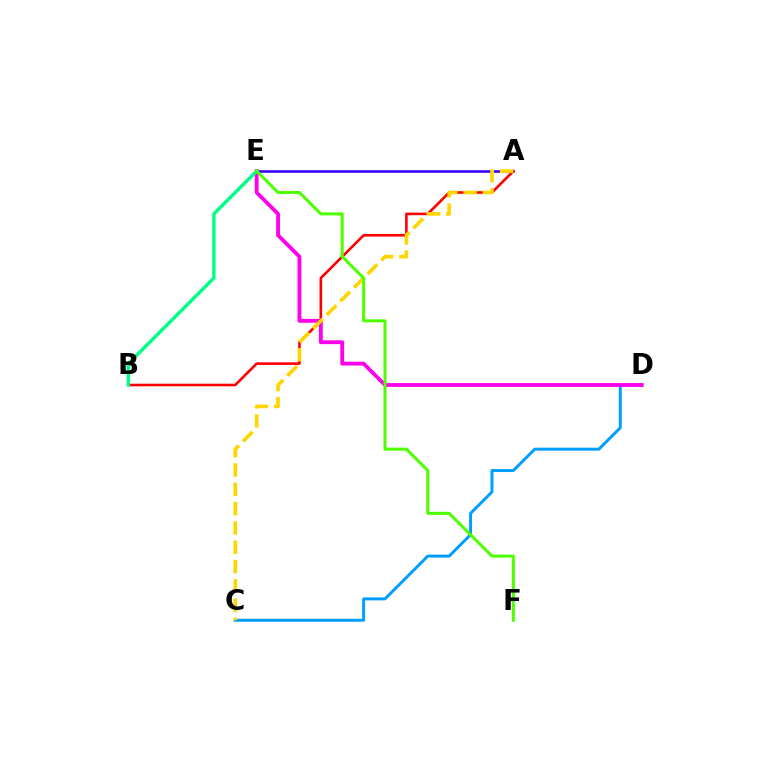{('C', 'D'): [{'color': '#009eff', 'line_style': 'solid', 'thickness': 2.13}], ('D', 'E'): [{'color': '#ff00ed', 'line_style': 'solid', 'thickness': 2.77}], ('A', 'E'): [{'color': '#3700ff', 'line_style': 'solid', 'thickness': 1.88}], ('A', 'B'): [{'color': '#ff0000', 'line_style': 'solid', 'thickness': 1.87}], ('A', 'C'): [{'color': '#ffd500', 'line_style': 'dashed', 'thickness': 2.62}], ('B', 'E'): [{'color': '#00ff86', 'line_style': 'solid', 'thickness': 2.43}], ('E', 'F'): [{'color': '#4fff00', 'line_style': 'solid', 'thickness': 2.19}]}